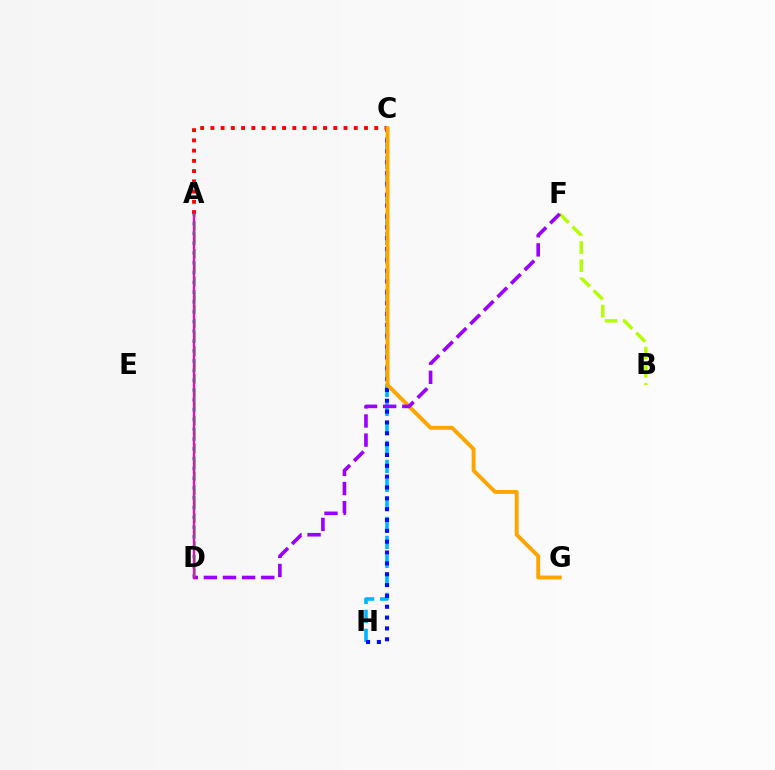{('A', 'D'): [{'color': '#08ff00', 'line_style': 'dashed', 'thickness': 1.89}, {'color': '#00ff9d', 'line_style': 'dotted', 'thickness': 2.66}, {'color': '#ff00bd', 'line_style': 'solid', 'thickness': 1.69}], ('C', 'H'): [{'color': '#00b5ff', 'line_style': 'dashed', 'thickness': 2.58}, {'color': '#0010ff', 'line_style': 'dotted', 'thickness': 2.95}], ('A', 'C'): [{'color': '#ff0000', 'line_style': 'dotted', 'thickness': 2.78}], ('B', 'F'): [{'color': '#b3ff00', 'line_style': 'dashed', 'thickness': 2.46}], ('C', 'G'): [{'color': '#ffa500', 'line_style': 'solid', 'thickness': 2.82}], ('D', 'F'): [{'color': '#9b00ff', 'line_style': 'dashed', 'thickness': 2.6}]}